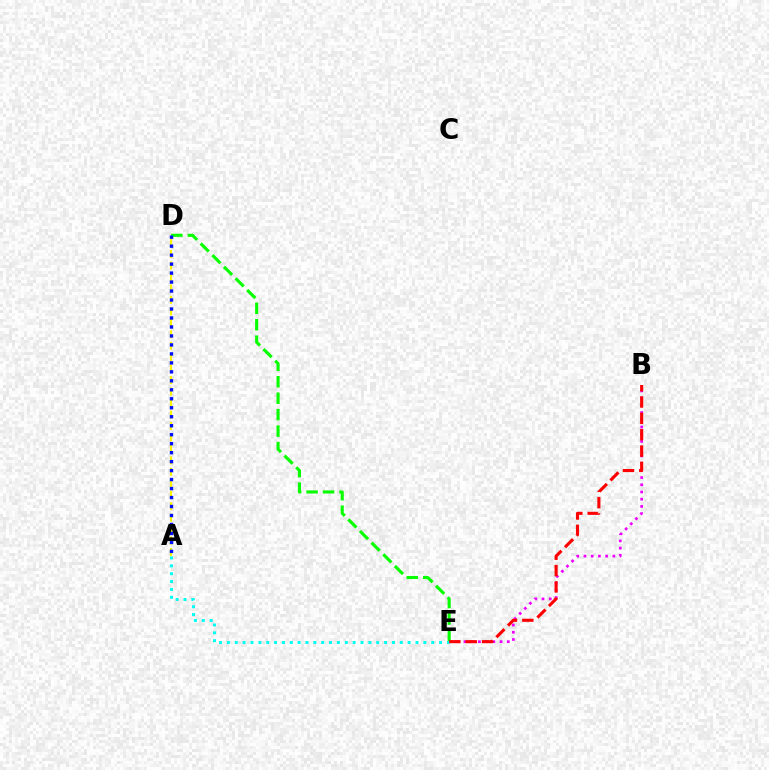{('B', 'E'): [{'color': '#ee00ff', 'line_style': 'dotted', 'thickness': 1.96}, {'color': '#ff0000', 'line_style': 'dashed', 'thickness': 2.22}], ('D', 'E'): [{'color': '#08ff00', 'line_style': 'dashed', 'thickness': 2.24}], ('A', 'D'): [{'color': '#fcf500', 'line_style': 'dashed', 'thickness': 1.56}, {'color': '#0010ff', 'line_style': 'dotted', 'thickness': 2.44}], ('A', 'E'): [{'color': '#00fff6', 'line_style': 'dotted', 'thickness': 2.13}]}